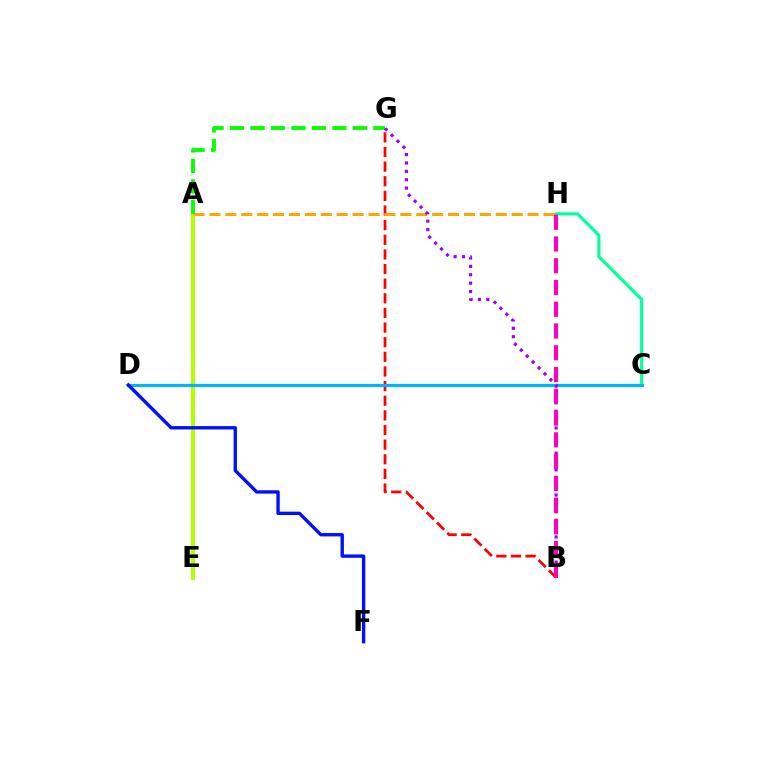{('A', 'E'): [{'color': '#b3ff00', 'line_style': 'solid', 'thickness': 2.92}], ('B', 'G'): [{'color': '#ff0000', 'line_style': 'dashed', 'thickness': 1.99}, {'color': '#9b00ff', 'line_style': 'dotted', 'thickness': 2.28}], ('C', 'H'): [{'color': '#00ff9d', 'line_style': 'solid', 'thickness': 2.26}], ('C', 'D'): [{'color': '#00b5ff', 'line_style': 'solid', 'thickness': 2.26}], ('D', 'F'): [{'color': '#0010ff', 'line_style': 'solid', 'thickness': 2.42}], ('A', 'H'): [{'color': '#ffa500', 'line_style': 'dashed', 'thickness': 2.16}], ('A', 'G'): [{'color': '#08ff00', 'line_style': 'dashed', 'thickness': 2.78}], ('B', 'H'): [{'color': '#ff00bd', 'line_style': 'dashed', 'thickness': 2.96}]}